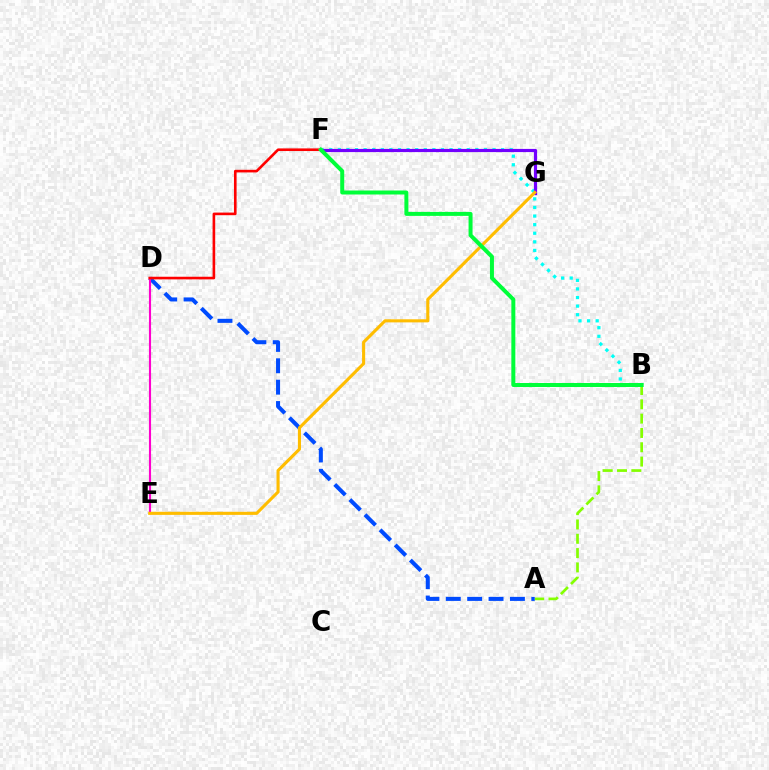{('B', 'F'): [{'color': '#00fff6', 'line_style': 'dotted', 'thickness': 2.33}, {'color': '#00ff39', 'line_style': 'solid', 'thickness': 2.87}], ('A', 'B'): [{'color': '#84ff00', 'line_style': 'dashed', 'thickness': 1.94}], ('A', 'D'): [{'color': '#004bff', 'line_style': 'dashed', 'thickness': 2.9}], ('D', 'E'): [{'color': '#ff00cf', 'line_style': 'solid', 'thickness': 1.53}], ('F', 'G'): [{'color': '#7200ff', 'line_style': 'solid', 'thickness': 2.29}], ('E', 'G'): [{'color': '#ffbd00', 'line_style': 'solid', 'thickness': 2.23}], ('D', 'F'): [{'color': '#ff0000', 'line_style': 'solid', 'thickness': 1.89}]}